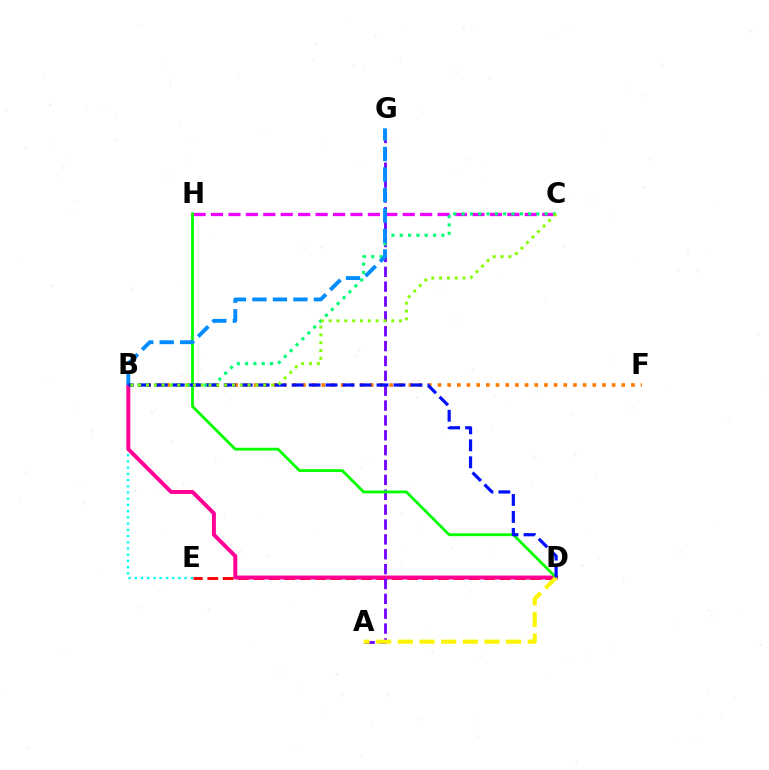{('C', 'H'): [{'color': '#ee00ff', 'line_style': 'dashed', 'thickness': 2.37}], ('D', 'E'): [{'color': '#ff0000', 'line_style': 'dashed', 'thickness': 2.09}], ('B', 'E'): [{'color': '#00fff6', 'line_style': 'dotted', 'thickness': 1.69}], ('B', 'D'): [{'color': '#ff0094', 'line_style': 'solid', 'thickness': 2.84}, {'color': '#0010ff', 'line_style': 'dashed', 'thickness': 2.31}], ('B', 'F'): [{'color': '#ff7c00', 'line_style': 'dotted', 'thickness': 2.63}], ('A', 'G'): [{'color': '#7200ff', 'line_style': 'dashed', 'thickness': 2.02}], ('B', 'C'): [{'color': '#00ff74', 'line_style': 'dotted', 'thickness': 2.26}, {'color': '#84ff00', 'line_style': 'dotted', 'thickness': 2.12}], ('D', 'H'): [{'color': '#08ff00', 'line_style': 'solid', 'thickness': 2.04}], ('B', 'G'): [{'color': '#008cff', 'line_style': 'dashed', 'thickness': 2.78}], ('A', 'D'): [{'color': '#fcf500', 'line_style': 'dashed', 'thickness': 2.94}]}